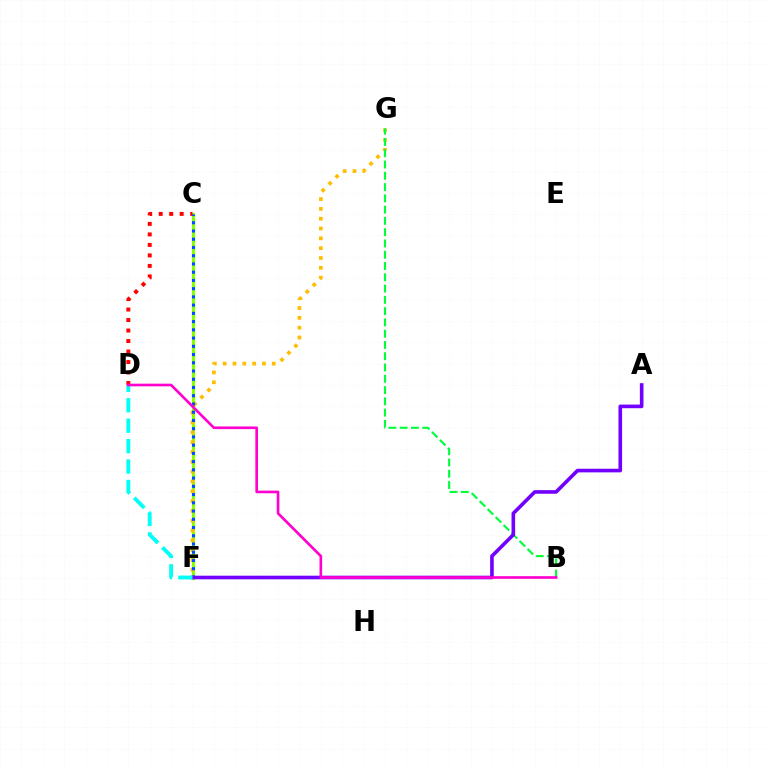{('C', 'F'): [{'color': '#84ff00', 'line_style': 'solid', 'thickness': 2.21}, {'color': '#004bff', 'line_style': 'dotted', 'thickness': 2.24}], ('F', 'G'): [{'color': '#ffbd00', 'line_style': 'dotted', 'thickness': 2.67}], ('B', 'G'): [{'color': '#00ff39', 'line_style': 'dashed', 'thickness': 1.53}], ('C', 'D'): [{'color': '#ff0000', 'line_style': 'dotted', 'thickness': 2.85}], ('A', 'F'): [{'color': '#7200ff', 'line_style': 'solid', 'thickness': 2.61}], ('D', 'F'): [{'color': '#00fff6', 'line_style': 'dashed', 'thickness': 2.77}], ('B', 'D'): [{'color': '#ff00cf', 'line_style': 'solid', 'thickness': 1.91}]}